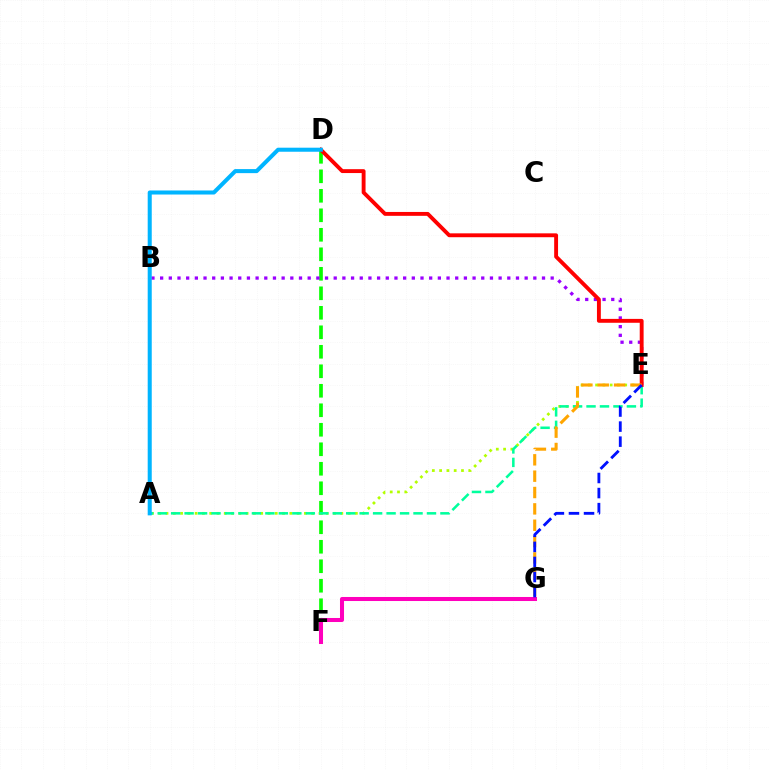{('D', 'F'): [{'color': '#08ff00', 'line_style': 'dashed', 'thickness': 2.65}], ('B', 'E'): [{'color': '#9b00ff', 'line_style': 'dotted', 'thickness': 2.36}], ('A', 'E'): [{'color': '#b3ff00', 'line_style': 'dotted', 'thickness': 1.98}, {'color': '#00ff9d', 'line_style': 'dashed', 'thickness': 1.83}], ('D', 'E'): [{'color': '#ff0000', 'line_style': 'solid', 'thickness': 2.79}], ('F', 'G'): [{'color': '#ff00bd', 'line_style': 'solid', 'thickness': 2.9}], ('E', 'G'): [{'color': '#ffa500', 'line_style': 'dashed', 'thickness': 2.22}, {'color': '#0010ff', 'line_style': 'dashed', 'thickness': 2.05}], ('A', 'D'): [{'color': '#00b5ff', 'line_style': 'solid', 'thickness': 2.91}]}